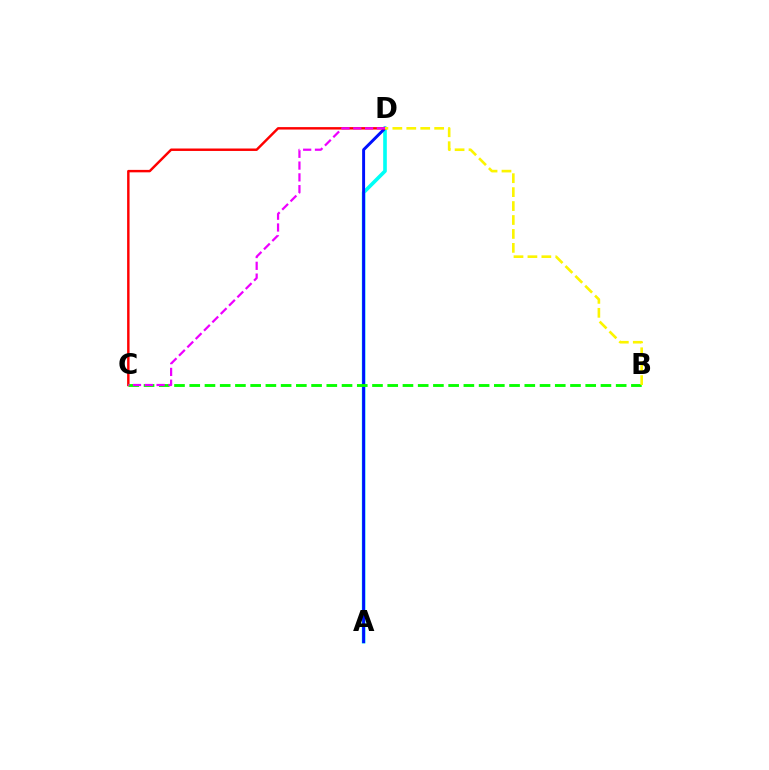{('A', 'D'): [{'color': '#00fff6', 'line_style': 'solid', 'thickness': 2.61}, {'color': '#0010ff', 'line_style': 'solid', 'thickness': 2.12}], ('C', 'D'): [{'color': '#ff0000', 'line_style': 'solid', 'thickness': 1.76}, {'color': '#ee00ff', 'line_style': 'dashed', 'thickness': 1.6}], ('B', 'C'): [{'color': '#08ff00', 'line_style': 'dashed', 'thickness': 2.07}], ('B', 'D'): [{'color': '#fcf500', 'line_style': 'dashed', 'thickness': 1.89}]}